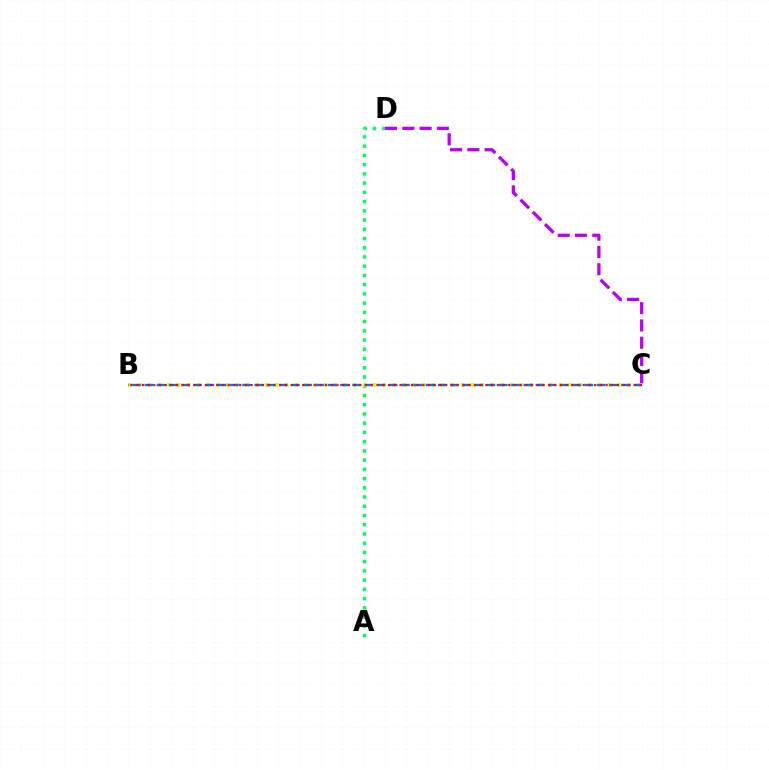{('A', 'D'): [{'color': '#00ff5c', 'line_style': 'dotted', 'thickness': 2.51}], ('C', 'D'): [{'color': '#b900ff', 'line_style': 'dashed', 'thickness': 2.35}], ('B', 'C'): [{'color': '#d1ff00', 'line_style': 'dotted', 'thickness': 2.66}, {'color': '#0074ff', 'line_style': 'dashed', 'thickness': 1.66}, {'color': '#ff0000', 'line_style': 'dotted', 'thickness': 1.56}]}